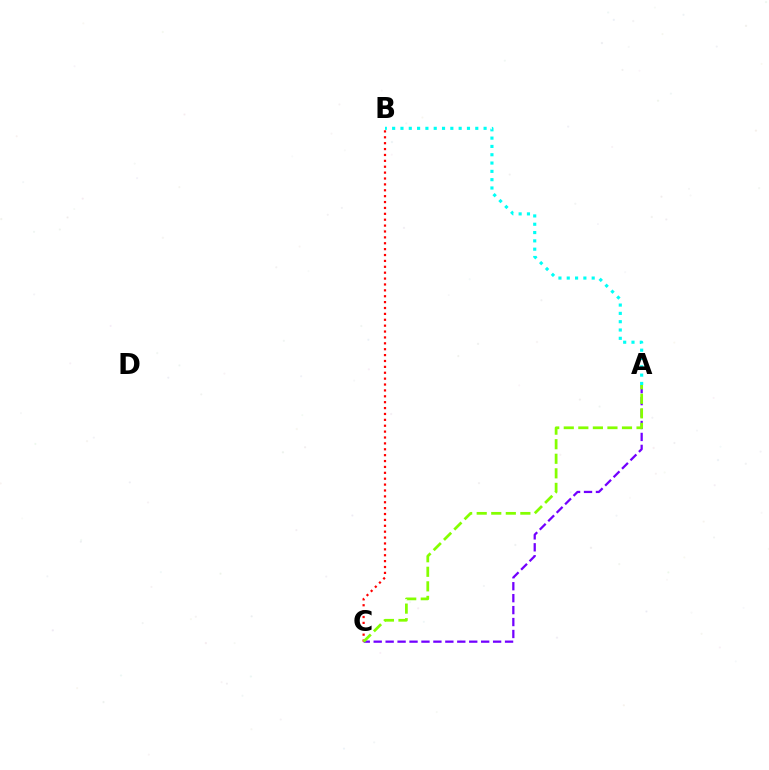{('B', 'C'): [{'color': '#ff0000', 'line_style': 'dotted', 'thickness': 1.6}], ('A', 'C'): [{'color': '#7200ff', 'line_style': 'dashed', 'thickness': 1.62}, {'color': '#84ff00', 'line_style': 'dashed', 'thickness': 1.98}], ('A', 'B'): [{'color': '#00fff6', 'line_style': 'dotted', 'thickness': 2.26}]}